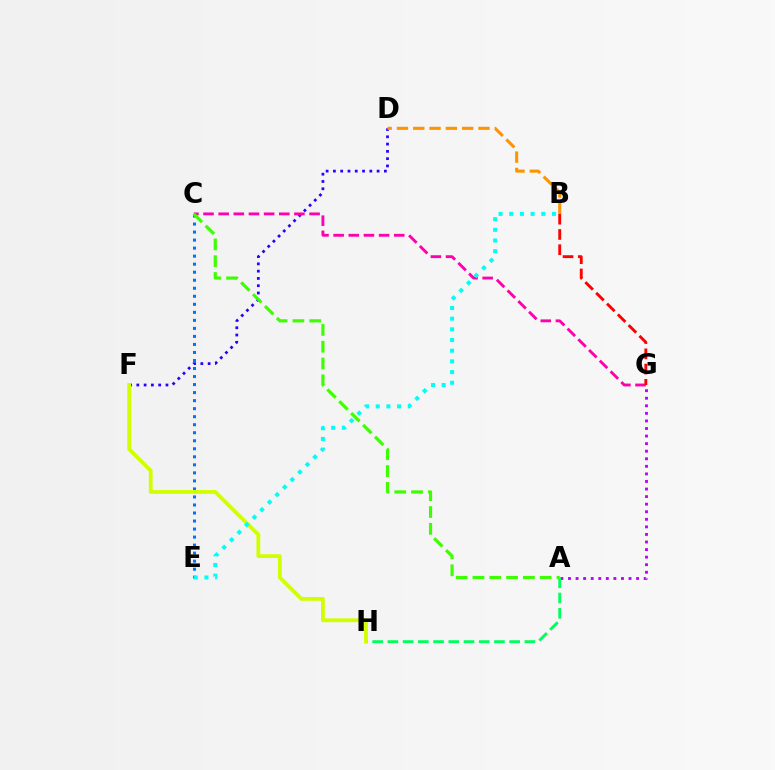{('A', 'G'): [{'color': '#b900ff', 'line_style': 'dotted', 'thickness': 2.06}], ('D', 'F'): [{'color': '#2500ff', 'line_style': 'dotted', 'thickness': 1.98}], ('A', 'H'): [{'color': '#00ff5c', 'line_style': 'dashed', 'thickness': 2.07}], ('B', 'D'): [{'color': '#ff9400', 'line_style': 'dashed', 'thickness': 2.22}], ('C', 'E'): [{'color': '#0074ff', 'line_style': 'dotted', 'thickness': 2.18}], ('C', 'G'): [{'color': '#ff00ac', 'line_style': 'dashed', 'thickness': 2.06}], ('B', 'G'): [{'color': '#ff0000', 'line_style': 'dashed', 'thickness': 2.07}], ('F', 'H'): [{'color': '#d1ff00', 'line_style': 'solid', 'thickness': 2.75}], ('B', 'E'): [{'color': '#00fff6', 'line_style': 'dotted', 'thickness': 2.9}], ('A', 'C'): [{'color': '#3dff00', 'line_style': 'dashed', 'thickness': 2.28}]}